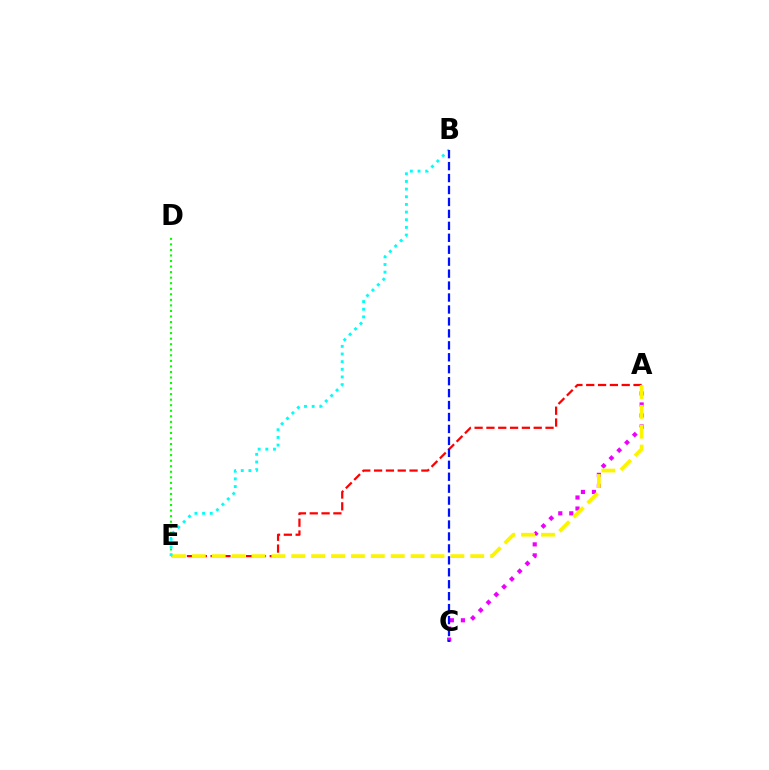{('A', 'C'): [{'color': '#ee00ff', 'line_style': 'dotted', 'thickness': 2.99}], ('A', 'E'): [{'color': '#ff0000', 'line_style': 'dashed', 'thickness': 1.61}, {'color': '#fcf500', 'line_style': 'dashed', 'thickness': 2.7}], ('D', 'E'): [{'color': '#08ff00', 'line_style': 'dotted', 'thickness': 1.51}], ('B', 'E'): [{'color': '#00fff6', 'line_style': 'dotted', 'thickness': 2.08}], ('B', 'C'): [{'color': '#0010ff', 'line_style': 'dashed', 'thickness': 1.62}]}